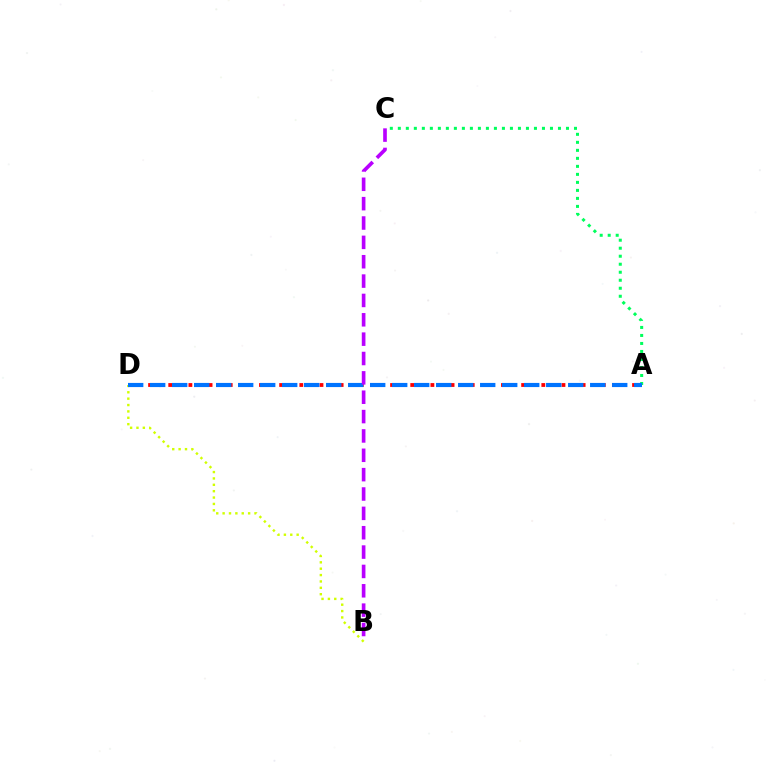{('B', 'D'): [{'color': '#d1ff00', 'line_style': 'dotted', 'thickness': 1.73}], ('A', 'C'): [{'color': '#00ff5c', 'line_style': 'dotted', 'thickness': 2.18}], ('A', 'D'): [{'color': '#ff0000', 'line_style': 'dotted', 'thickness': 2.74}, {'color': '#0074ff', 'line_style': 'dashed', 'thickness': 2.99}], ('B', 'C'): [{'color': '#b900ff', 'line_style': 'dashed', 'thickness': 2.63}]}